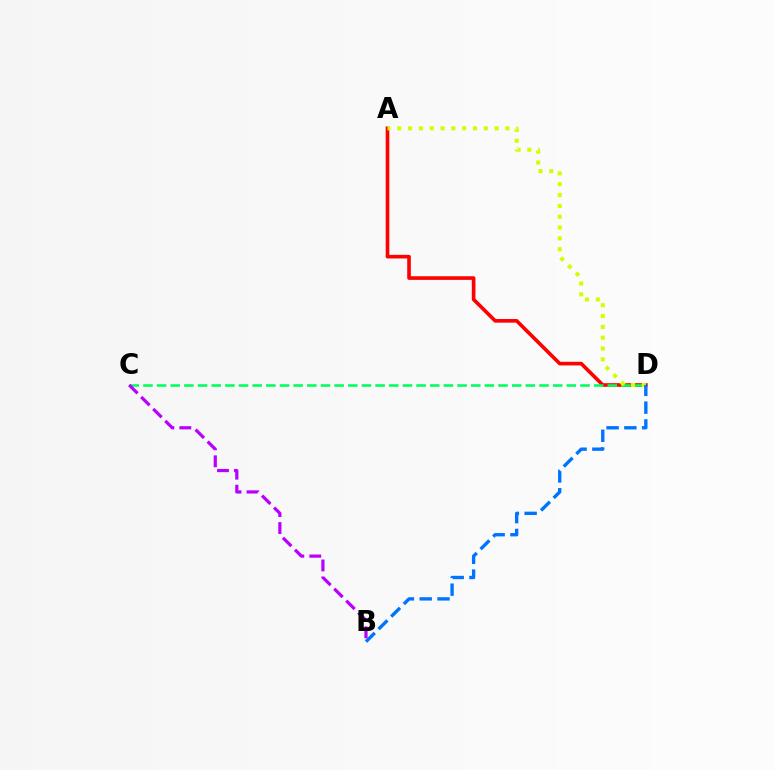{('A', 'D'): [{'color': '#ff0000', 'line_style': 'solid', 'thickness': 2.61}, {'color': '#d1ff00', 'line_style': 'dotted', 'thickness': 2.94}], ('C', 'D'): [{'color': '#00ff5c', 'line_style': 'dashed', 'thickness': 1.86}], ('B', 'C'): [{'color': '#b900ff', 'line_style': 'dashed', 'thickness': 2.31}], ('B', 'D'): [{'color': '#0074ff', 'line_style': 'dashed', 'thickness': 2.42}]}